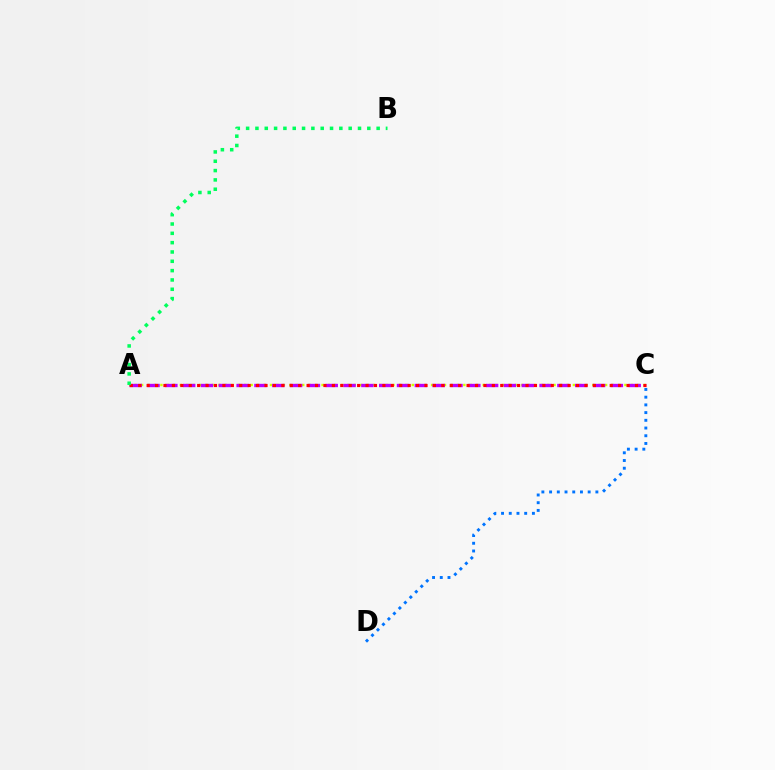{('A', 'C'): [{'color': '#d1ff00', 'line_style': 'dotted', 'thickness': 1.75}, {'color': '#b900ff', 'line_style': 'dashed', 'thickness': 2.42}, {'color': '#ff0000', 'line_style': 'dotted', 'thickness': 2.29}], ('C', 'D'): [{'color': '#0074ff', 'line_style': 'dotted', 'thickness': 2.1}], ('A', 'B'): [{'color': '#00ff5c', 'line_style': 'dotted', 'thickness': 2.53}]}